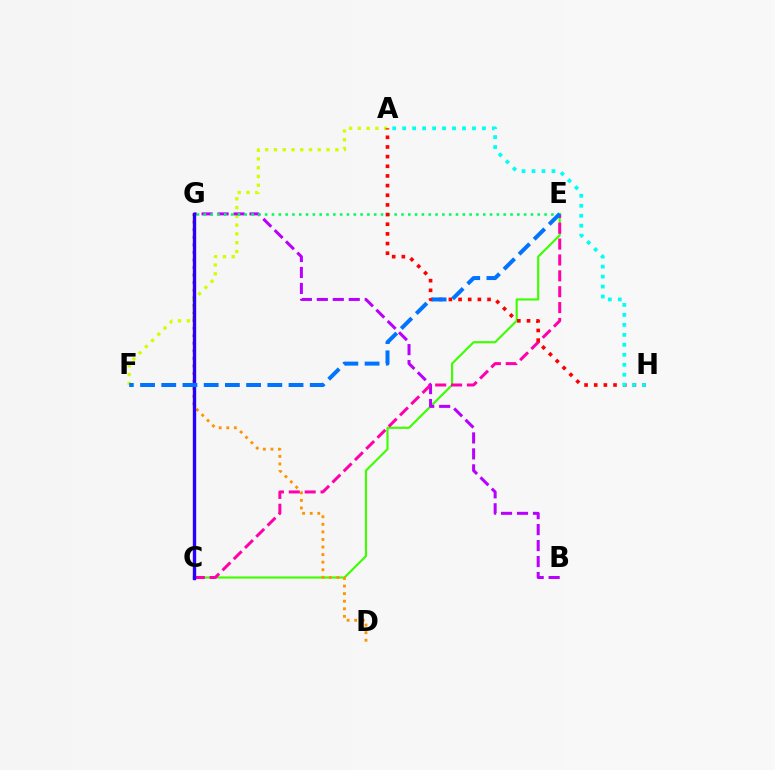{('C', 'E'): [{'color': '#3dff00', 'line_style': 'solid', 'thickness': 1.54}, {'color': '#ff00ac', 'line_style': 'dashed', 'thickness': 2.16}], ('D', 'G'): [{'color': '#ff9400', 'line_style': 'dotted', 'thickness': 2.06}], ('A', 'F'): [{'color': '#d1ff00', 'line_style': 'dotted', 'thickness': 2.38}], ('B', 'G'): [{'color': '#b900ff', 'line_style': 'dashed', 'thickness': 2.17}], ('E', 'G'): [{'color': '#00ff5c', 'line_style': 'dotted', 'thickness': 1.85}], ('C', 'G'): [{'color': '#2500ff', 'line_style': 'solid', 'thickness': 2.42}], ('A', 'H'): [{'color': '#ff0000', 'line_style': 'dotted', 'thickness': 2.62}, {'color': '#00fff6', 'line_style': 'dotted', 'thickness': 2.71}], ('E', 'F'): [{'color': '#0074ff', 'line_style': 'dashed', 'thickness': 2.88}]}